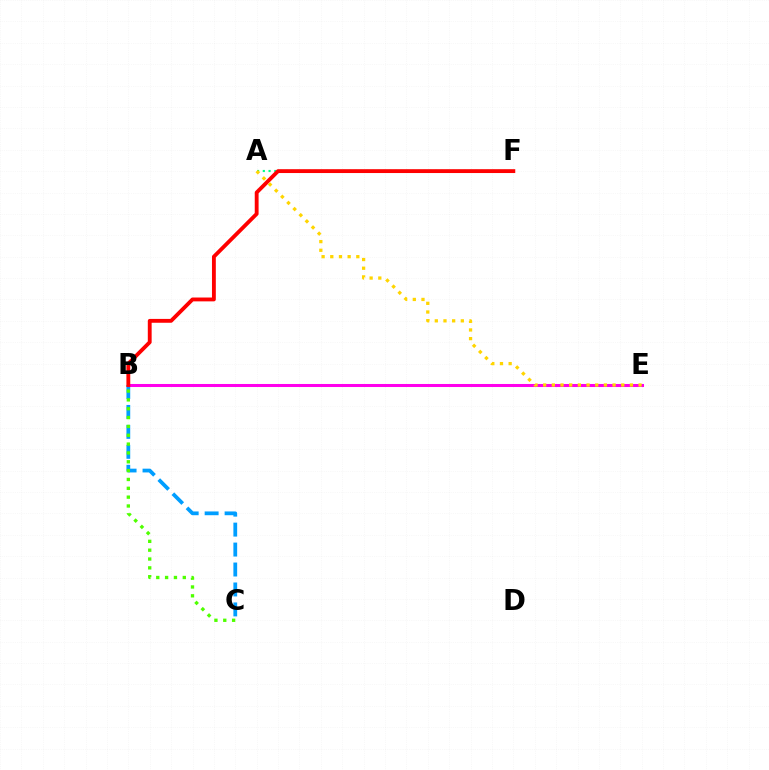{('A', 'F'): [{'color': '#00ff86', 'line_style': 'dotted', 'thickness': 1.56}], ('B', 'E'): [{'color': '#3700ff', 'line_style': 'solid', 'thickness': 2.02}, {'color': '#ff00ed', 'line_style': 'solid', 'thickness': 2.19}], ('B', 'C'): [{'color': '#009eff', 'line_style': 'dashed', 'thickness': 2.71}, {'color': '#4fff00', 'line_style': 'dotted', 'thickness': 2.4}], ('B', 'F'): [{'color': '#ff0000', 'line_style': 'solid', 'thickness': 2.77}], ('A', 'E'): [{'color': '#ffd500', 'line_style': 'dotted', 'thickness': 2.36}]}